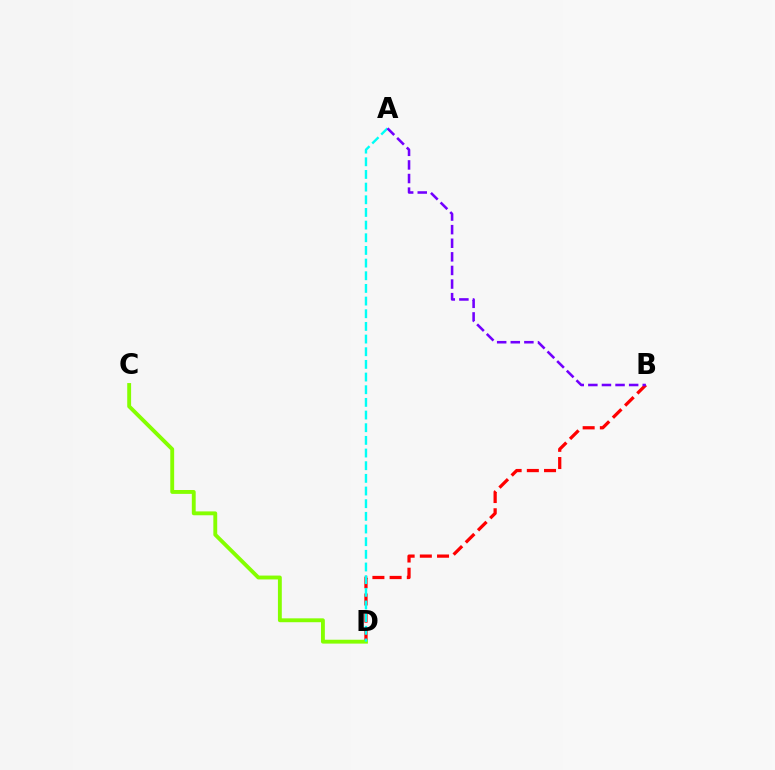{('C', 'D'): [{'color': '#84ff00', 'line_style': 'solid', 'thickness': 2.78}], ('B', 'D'): [{'color': '#ff0000', 'line_style': 'dashed', 'thickness': 2.34}], ('A', 'D'): [{'color': '#00fff6', 'line_style': 'dashed', 'thickness': 1.72}], ('A', 'B'): [{'color': '#7200ff', 'line_style': 'dashed', 'thickness': 1.85}]}